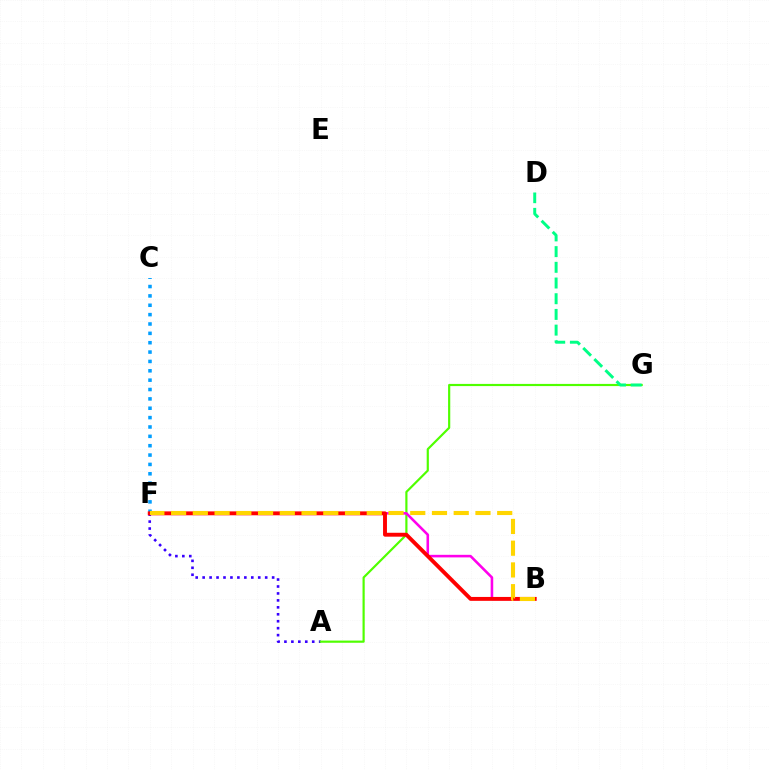{('A', 'F'): [{'color': '#3700ff', 'line_style': 'dotted', 'thickness': 1.89}], ('A', 'G'): [{'color': '#4fff00', 'line_style': 'solid', 'thickness': 1.57}], ('B', 'F'): [{'color': '#ff00ed', 'line_style': 'solid', 'thickness': 1.85}, {'color': '#ff0000', 'line_style': 'solid', 'thickness': 2.8}, {'color': '#ffd500', 'line_style': 'dashed', 'thickness': 2.95}], ('D', 'G'): [{'color': '#00ff86', 'line_style': 'dashed', 'thickness': 2.13}], ('C', 'F'): [{'color': '#009eff', 'line_style': 'dotted', 'thickness': 2.54}]}